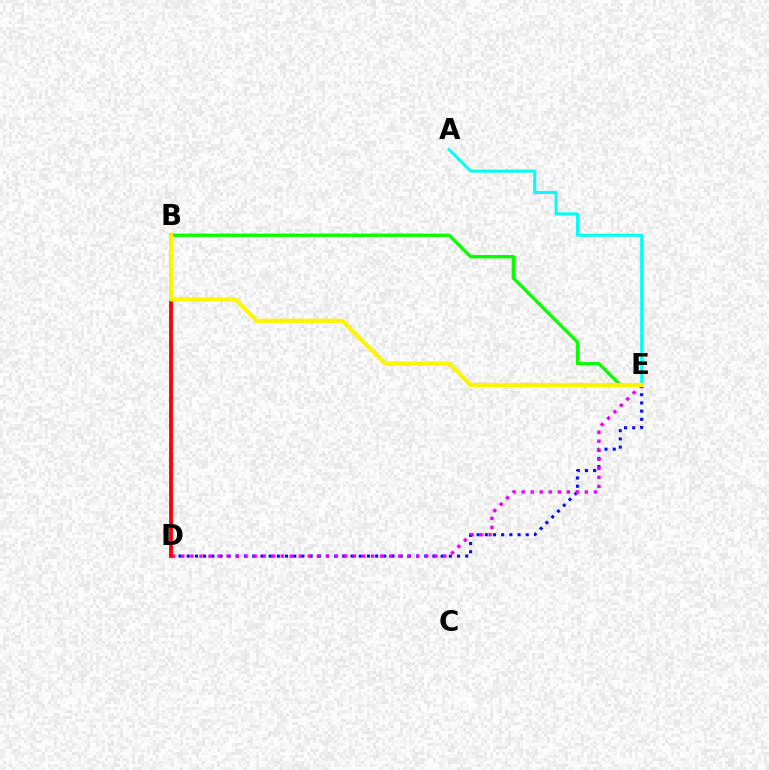{('D', 'E'): [{'color': '#0010ff', 'line_style': 'dotted', 'thickness': 2.23}, {'color': '#ee00ff', 'line_style': 'dotted', 'thickness': 2.45}], ('A', 'E'): [{'color': '#00fff6', 'line_style': 'solid', 'thickness': 2.16}], ('B', 'E'): [{'color': '#08ff00', 'line_style': 'solid', 'thickness': 2.4}, {'color': '#fcf500', 'line_style': 'solid', 'thickness': 2.99}], ('B', 'D'): [{'color': '#ff0000', 'line_style': 'solid', 'thickness': 2.75}]}